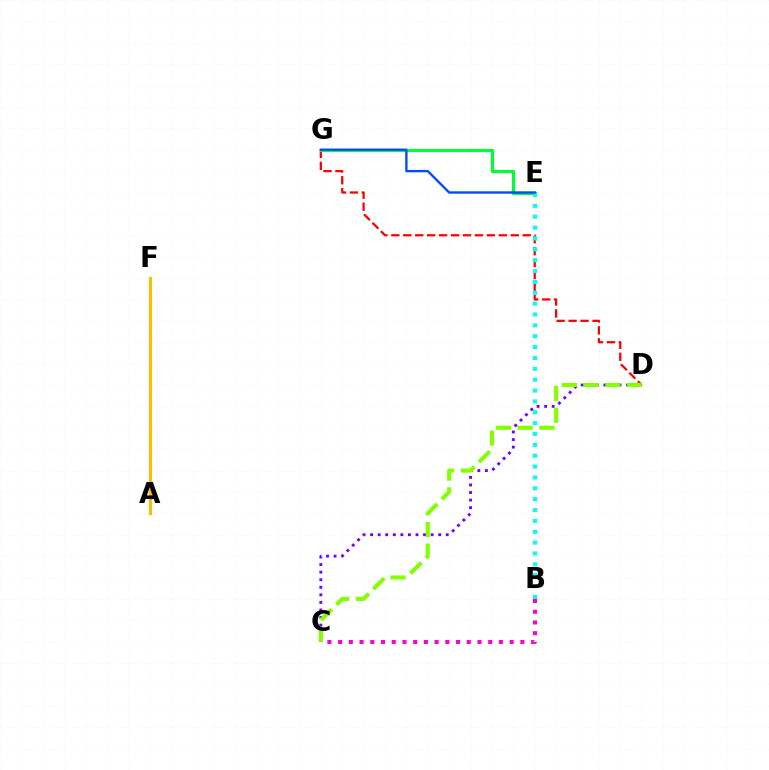{('C', 'D'): [{'color': '#7200ff', 'line_style': 'dotted', 'thickness': 2.06}, {'color': '#84ff00', 'line_style': 'dashed', 'thickness': 2.95}], ('A', 'F'): [{'color': '#ffbd00', 'line_style': 'solid', 'thickness': 2.24}], ('D', 'G'): [{'color': '#ff0000', 'line_style': 'dashed', 'thickness': 1.62}], ('E', 'G'): [{'color': '#00ff39', 'line_style': 'solid', 'thickness': 2.25}, {'color': '#004bff', 'line_style': 'solid', 'thickness': 1.7}], ('B', 'E'): [{'color': '#00fff6', 'line_style': 'dotted', 'thickness': 2.95}], ('B', 'C'): [{'color': '#ff00cf', 'line_style': 'dotted', 'thickness': 2.91}]}